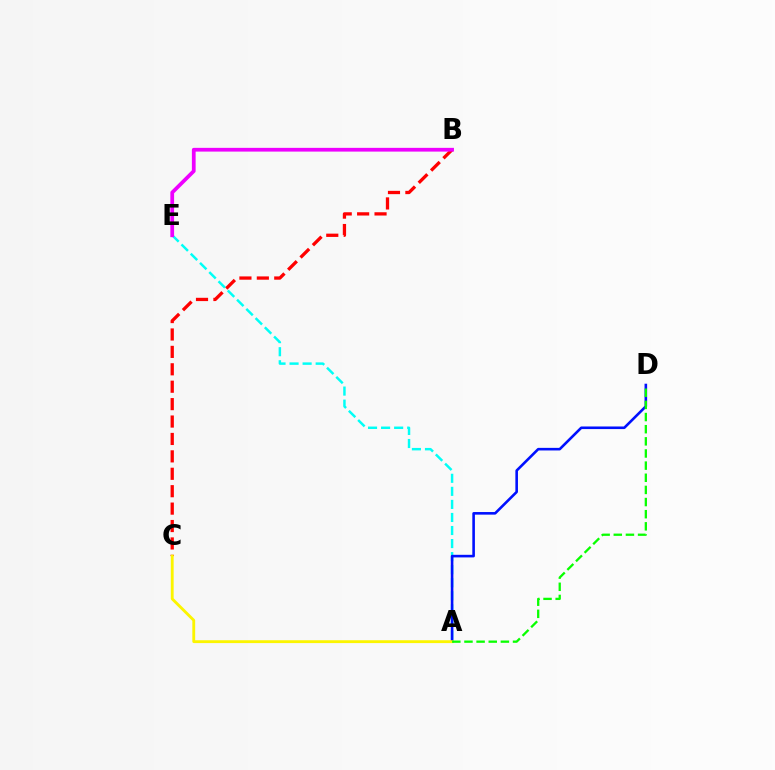{('B', 'C'): [{'color': '#ff0000', 'line_style': 'dashed', 'thickness': 2.37}], ('A', 'E'): [{'color': '#00fff6', 'line_style': 'dashed', 'thickness': 1.77}], ('A', 'D'): [{'color': '#0010ff', 'line_style': 'solid', 'thickness': 1.87}, {'color': '#08ff00', 'line_style': 'dashed', 'thickness': 1.65}], ('B', 'E'): [{'color': '#ee00ff', 'line_style': 'solid', 'thickness': 2.7}], ('A', 'C'): [{'color': '#fcf500', 'line_style': 'solid', 'thickness': 2.05}]}